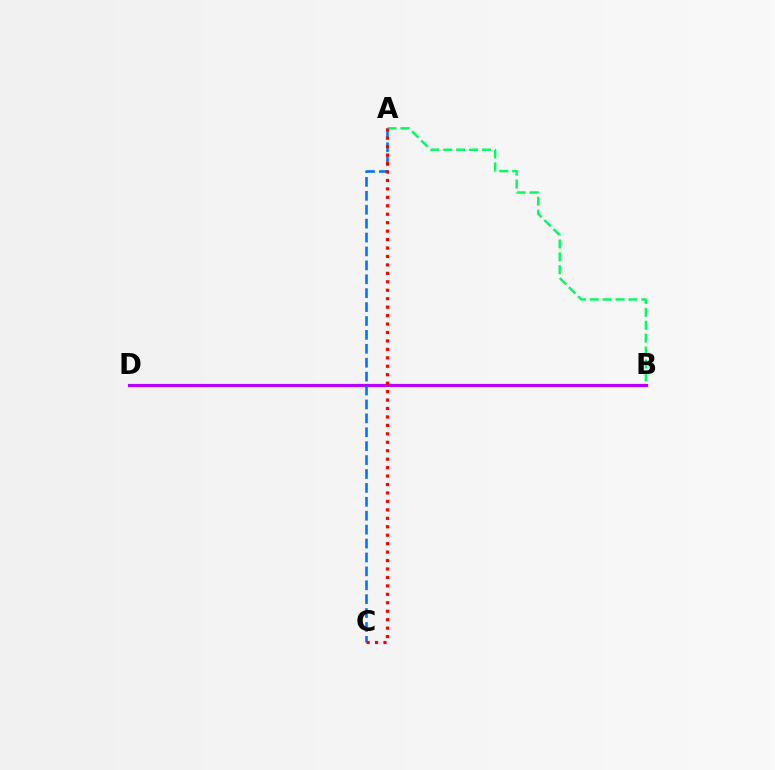{('B', 'D'): [{'color': '#d1ff00', 'line_style': 'solid', 'thickness': 2.19}, {'color': '#b900ff', 'line_style': 'solid', 'thickness': 2.29}], ('A', 'B'): [{'color': '#00ff5c', 'line_style': 'dashed', 'thickness': 1.75}], ('A', 'C'): [{'color': '#0074ff', 'line_style': 'dashed', 'thickness': 1.89}, {'color': '#ff0000', 'line_style': 'dotted', 'thickness': 2.29}]}